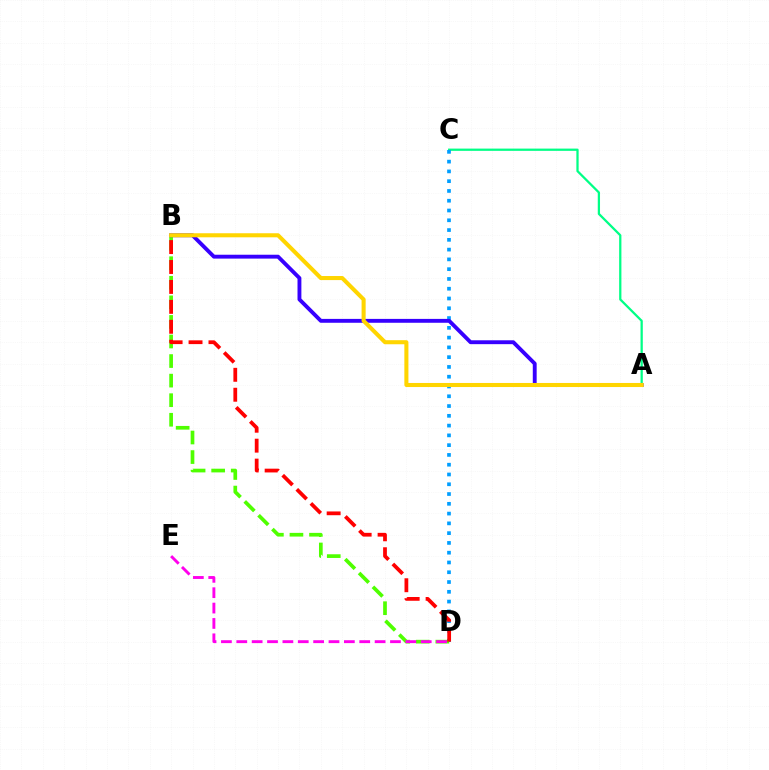{('A', 'C'): [{'color': '#00ff86', 'line_style': 'solid', 'thickness': 1.63}], ('C', 'D'): [{'color': '#009eff', 'line_style': 'dotted', 'thickness': 2.66}], ('B', 'D'): [{'color': '#4fff00', 'line_style': 'dashed', 'thickness': 2.66}, {'color': '#ff0000', 'line_style': 'dashed', 'thickness': 2.71}], ('A', 'B'): [{'color': '#3700ff', 'line_style': 'solid', 'thickness': 2.79}, {'color': '#ffd500', 'line_style': 'solid', 'thickness': 2.93}], ('D', 'E'): [{'color': '#ff00ed', 'line_style': 'dashed', 'thickness': 2.09}]}